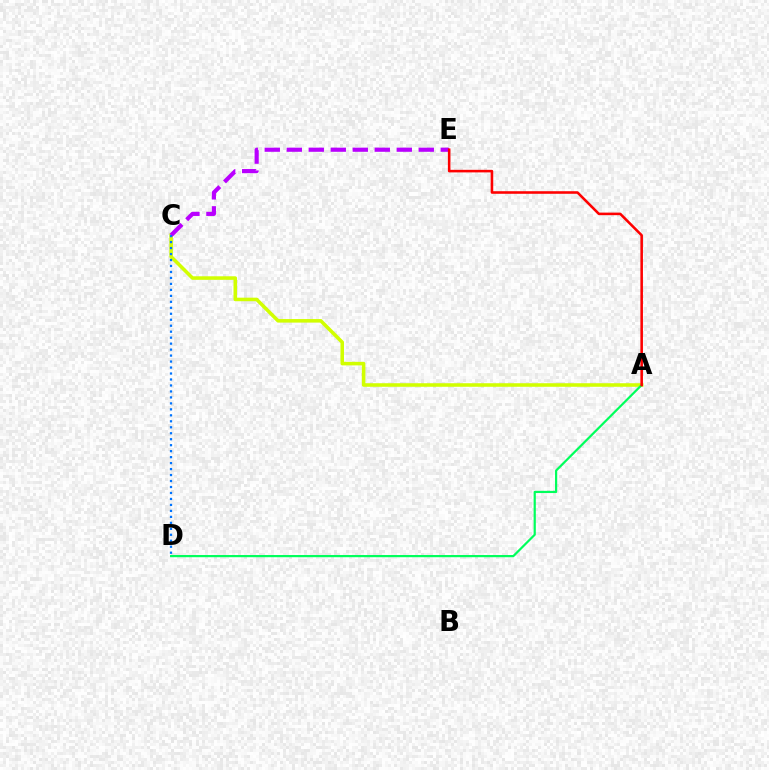{('A', 'C'): [{'color': '#d1ff00', 'line_style': 'solid', 'thickness': 2.55}], ('A', 'D'): [{'color': '#00ff5c', 'line_style': 'solid', 'thickness': 1.58}], ('C', 'E'): [{'color': '#b900ff', 'line_style': 'dashed', 'thickness': 2.99}], ('A', 'E'): [{'color': '#ff0000', 'line_style': 'solid', 'thickness': 1.85}], ('C', 'D'): [{'color': '#0074ff', 'line_style': 'dotted', 'thickness': 1.62}]}